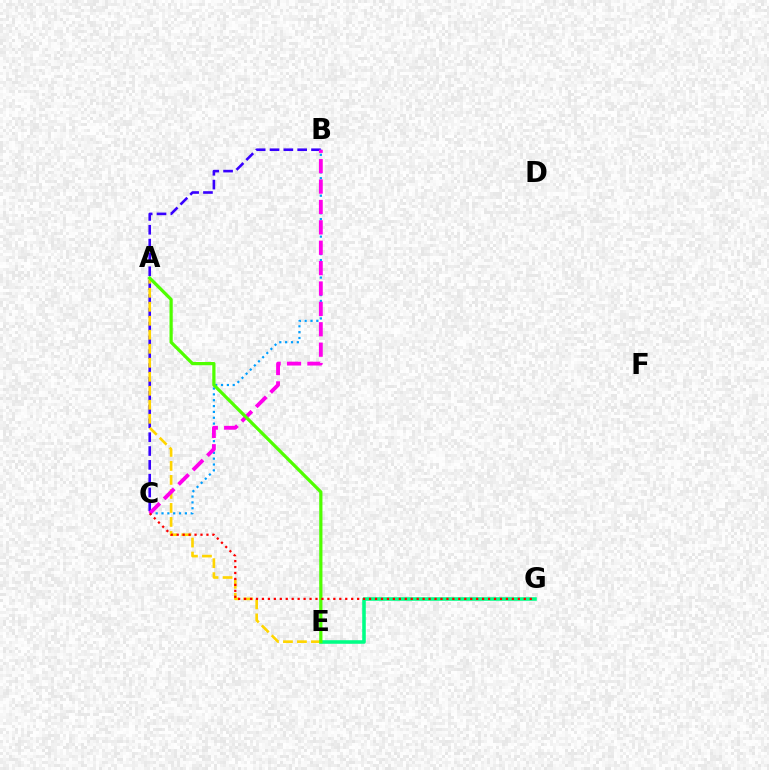{('E', 'G'): [{'color': '#00ff86', 'line_style': 'solid', 'thickness': 2.57}], ('B', 'C'): [{'color': '#3700ff', 'line_style': 'dashed', 'thickness': 1.88}, {'color': '#009eff', 'line_style': 'dotted', 'thickness': 1.59}, {'color': '#ff00ed', 'line_style': 'dashed', 'thickness': 2.77}], ('A', 'E'): [{'color': '#ffd500', 'line_style': 'dashed', 'thickness': 1.9}, {'color': '#4fff00', 'line_style': 'solid', 'thickness': 2.32}], ('C', 'G'): [{'color': '#ff0000', 'line_style': 'dotted', 'thickness': 1.62}]}